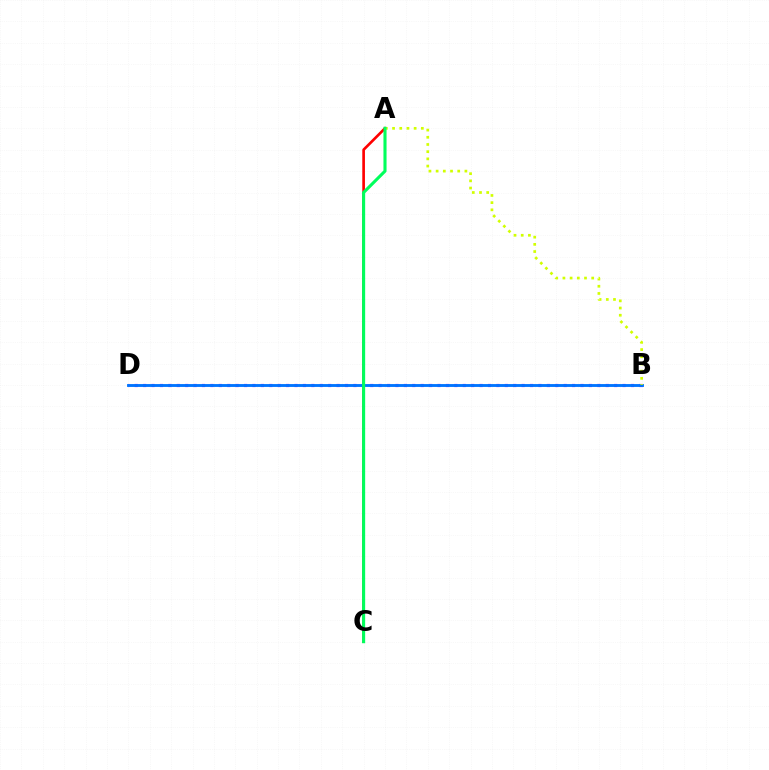{('A', 'C'): [{'color': '#ff0000', 'line_style': 'solid', 'thickness': 1.91}, {'color': '#00ff5c', 'line_style': 'solid', 'thickness': 2.23}], ('B', 'D'): [{'color': '#b900ff', 'line_style': 'dotted', 'thickness': 2.29}, {'color': '#0074ff', 'line_style': 'solid', 'thickness': 2.06}], ('A', 'B'): [{'color': '#d1ff00', 'line_style': 'dotted', 'thickness': 1.96}]}